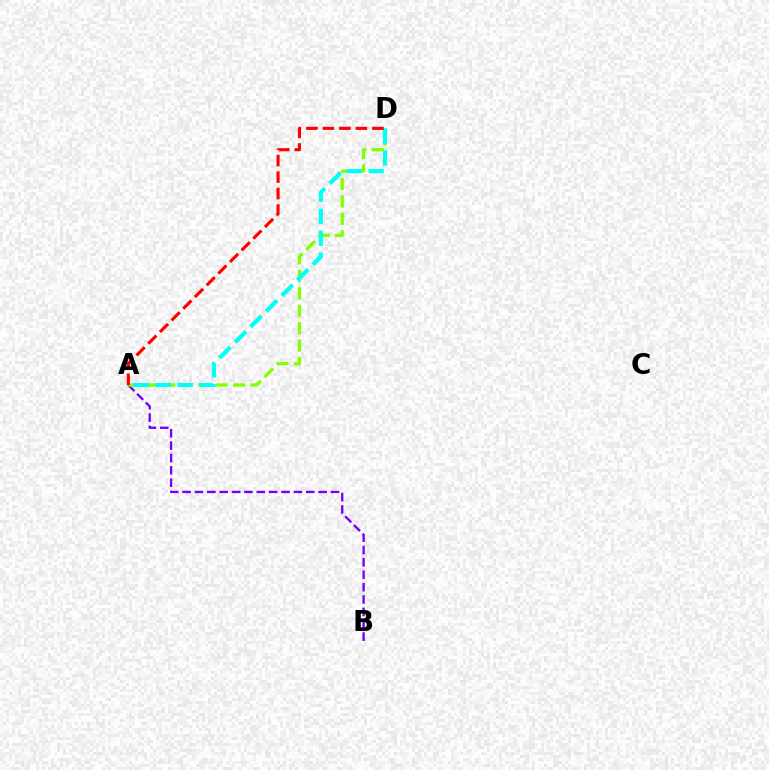{('A', 'B'): [{'color': '#7200ff', 'line_style': 'dashed', 'thickness': 1.68}], ('A', 'D'): [{'color': '#84ff00', 'line_style': 'dashed', 'thickness': 2.37}, {'color': '#00fff6', 'line_style': 'dashed', 'thickness': 2.99}, {'color': '#ff0000', 'line_style': 'dashed', 'thickness': 2.24}]}